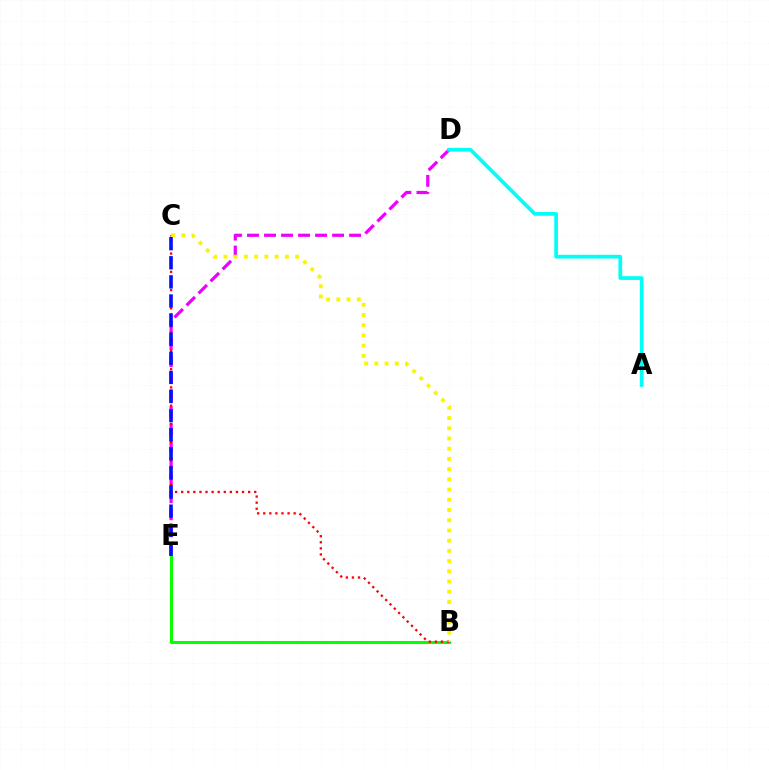{('D', 'E'): [{'color': '#ee00ff', 'line_style': 'dashed', 'thickness': 2.31}], ('B', 'E'): [{'color': '#08ff00', 'line_style': 'solid', 'thickness': 2.2}], ('B', 'C'): [{'color': '#ff0000', 'line_style': 'dotted', 'thickness': 1.65}, {'color': '#fcf500', 'line_style': 'dotted', 'thickness': 2.78}], ('C', 'E'): [{'color': '#0010ff', 'line_style': 'dashed', 'thickness': 2.6}], ('A', 'D'): [{'color': '#00fff6', 'line_style': 'solid', 'thickness': 2.68}]}